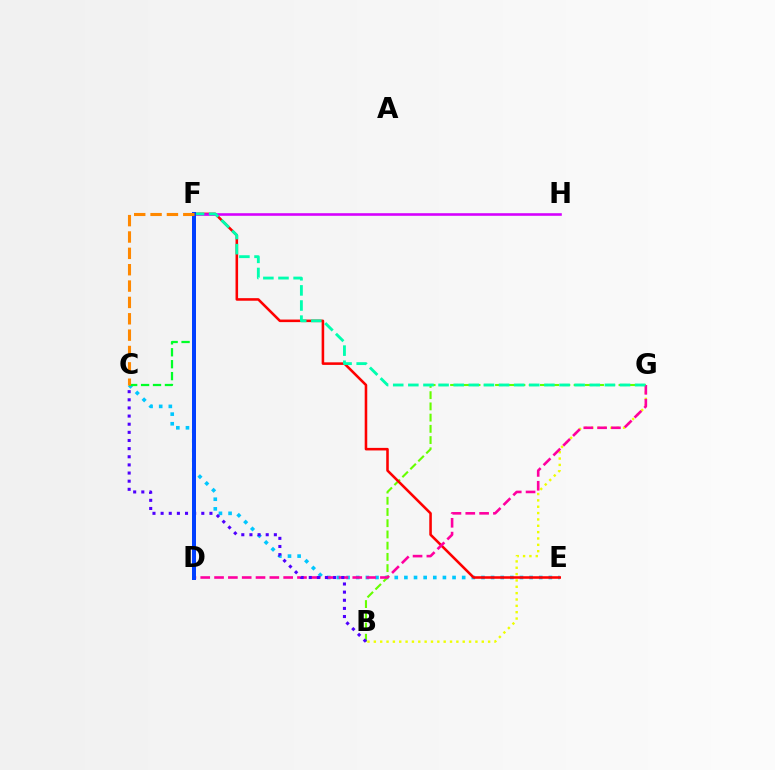{('C', 'E'): [{'color': '#00c7ff', 'line_style': 'dotted', 'thickness': 2.62}], ('B', 'G'): [{'color': '#66ff00', 'line_style': 'dashed', 'thickness': 1.53}, {'color': '#eeff00', 'line_style': 'dotted', 'thickness': 1.73}], ('E', 'F'): [{'color': '#ff0000', 'line_style': 'solid', 'thickness': 1.85}], ('F', 'H'): [{'color': '#d600ff', 'line_style': 'solid', 'thickness': 1.87}], ('D', 'G'): [{'color': '#ff00a0', 'line_style': 'dashed', 'thickness': 1.88}], ('F', 'G'): [{'color': '#00ffaf', 'line_style': 'dashed', 'thickness': 2.05}], ('B', 'C'): [{'color': '#4f00ff', 'line_style': 'dotted', 'thickness': 2.21}], ('C', 'F'): [{'color': '#00ff27', 'line_style': 'dashed', 'thickness': 1.62}, {'color': '#ff8800', 'line_style': 'dashed', 'thickness': 2.22}], ('D', 'F'): [{'color': '#003fff', 'line_style': 'solid', 'thickness': 2.87}]}